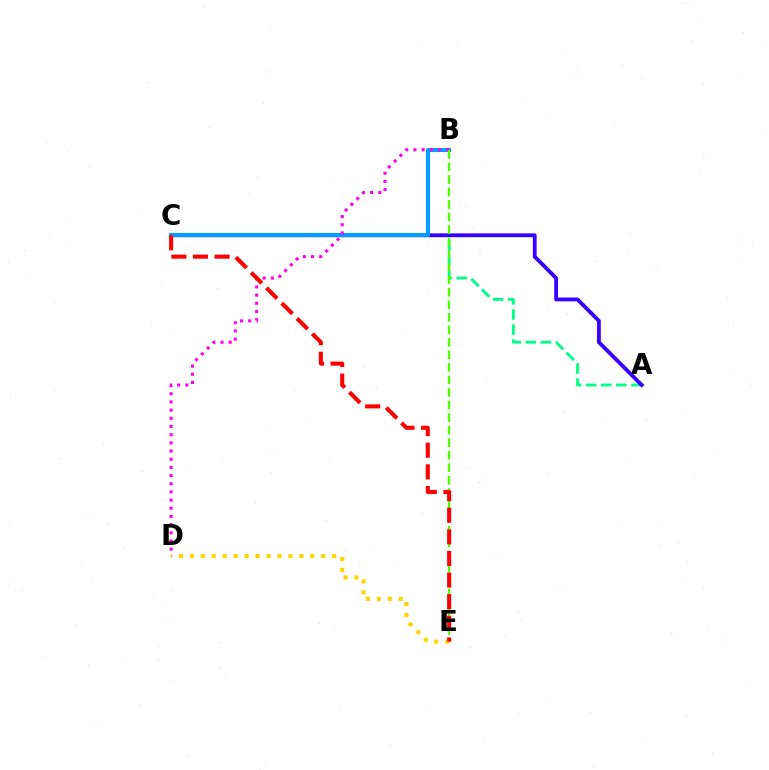{('A', 'C'): [{'color': '#00ff86', 'line_style': 'dashed', 'thickness': 2.05}, {'color': '#3700ff', 'line_style': 'solid', 'thickness': 2.76}], ('B', 'C'): [{'color': '#009eff', 'line_style': 'solid', 'thickness': 2.91}], ('D', 'E'): [{'color': '#ffd500', 'line_style': 'dotted', 'thickness': 2.97}], ('B', 'D'): [{'color': '#ff00ed', 'line_style': 'dotted', 'thickness': 2.22}], ('B', 'E'): [{'color': '#4fff00', 'line_style': 'dashed', 'thickness': 1.7}], ('C', 'E'): [{'color': '#ff0000', 'line_style': 'dashed', 'thickness': 2.94}]}